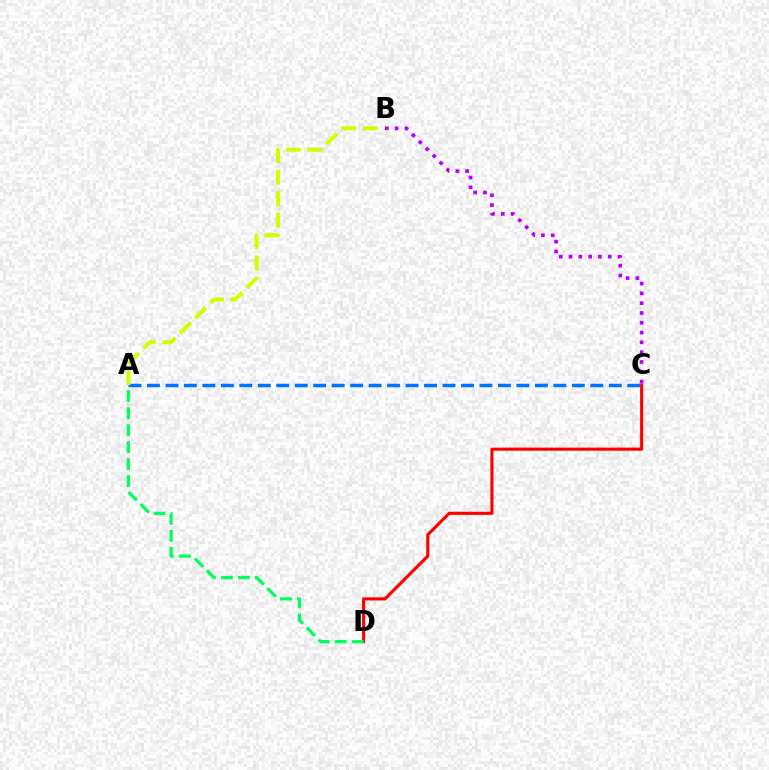{('C', 'D'): [{'color': '#ff0000', 'line_style': 'solid', 'thickness': 2.24}], ('B', 'C'): [{'color': '#b900ff', 'line_style': 'dotted', 'thickness': 2.66}], ('A', 'C'): [{'color': '#0074ff', 'line_style': 'dashed', 'thickness': 2.51}], ('A', 'B'): [{'color': '#d1ff00', 'line_style': 'dashed', 'thickness': 2.91}], ('A', 'D'): [{'color': '#00ff5c', 'line_style': 'dashed', 'thickness': 2.31}]}